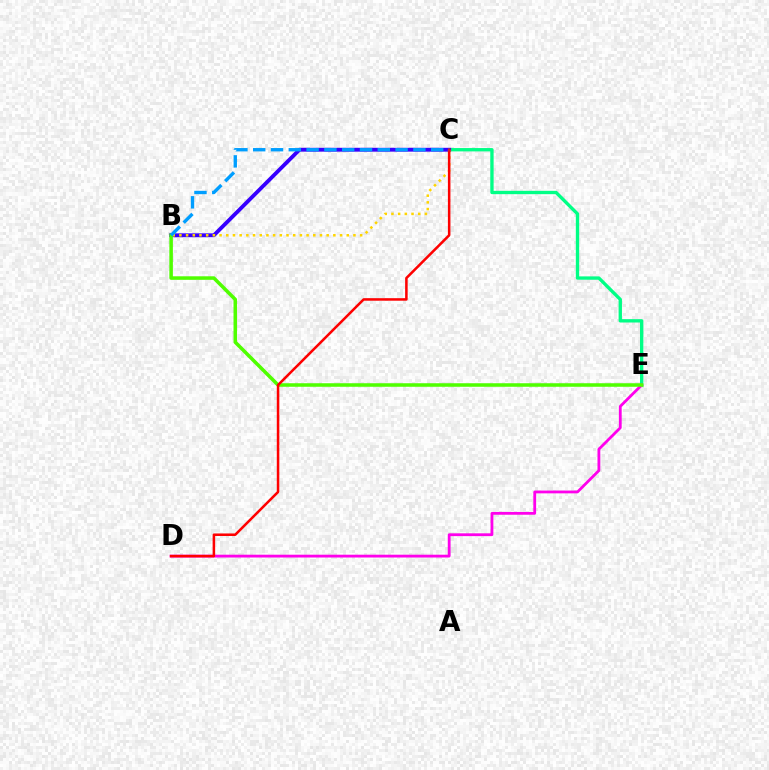{('C', 'E'): [{'color': '#00ff86', 'line_style': 'solid', 'thickness': 2.41}], ('B', 'C'): [{'color': '#3700ff', 'line_style': 'solid', 'thickness': 2.77}, {'color': '#ffd500', 'line_style': 'dotted', 'thickness': 1.82}, {'color': '#009eff', 'line_style': 'dashed', 'thickness': 2.42}], ('D', 'E'): [{'color': '#ff00ed', 'line_style': 'solid', 'thickness': 2.02}], ('B', 'E'): [{'color': '#4fff00', 'line_style': 'solid', 'thickness': 2.54}], ('C', 'D'): [{'color': '#ff0000', 'line_style': 'solid', 'thickness': 1.83}]}